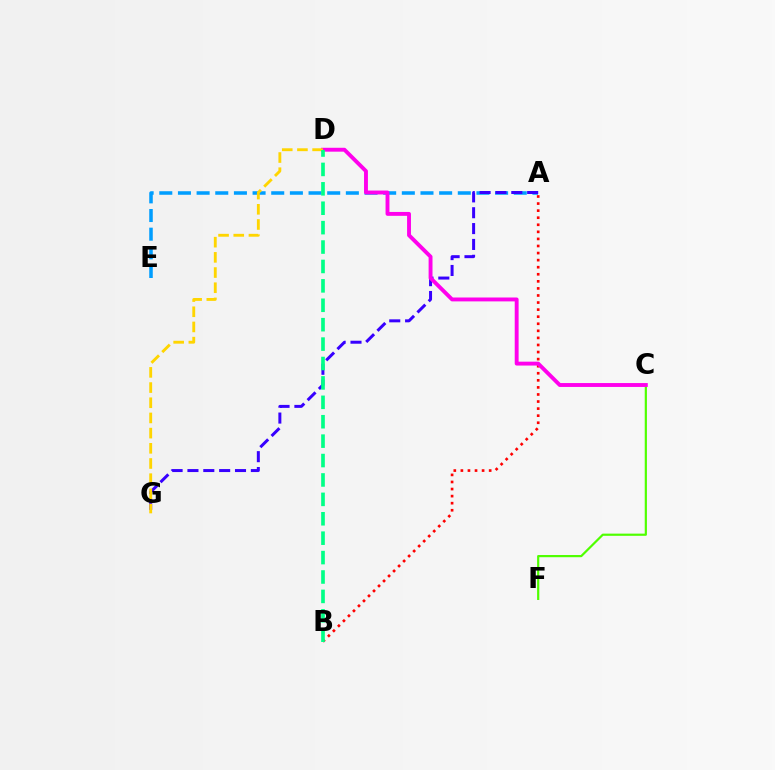{('A', 'B'): [{'color': '#ff0000', 'line_style': 'dotted', 'thickness': 1.92}], ('A', 'E'): [{'color': '#009eff', 'line_style': 'dashed', 'thickness': 2.53}], ('A', 'G'): [{'color': '#3700ff', 'line_style': 'dashed', 'thickness': 2.15}], ('C', 'F'): [{'color': '#4fff00', 'line_style': 'solid', 'thickness': 1.58}], ('C', 'D'): [{'color': '#ff00ed', 'line_style': 'solid', 'thickness': 2.8}], ('D', 'G'): [{'color': '#ffd500', 'line_style': 'dashed', 'thickness': 2.06}], ('B', 'D'): [{'color': '#00ff86', 'line_style': 'dashed', 'thickness': 2.64}]}